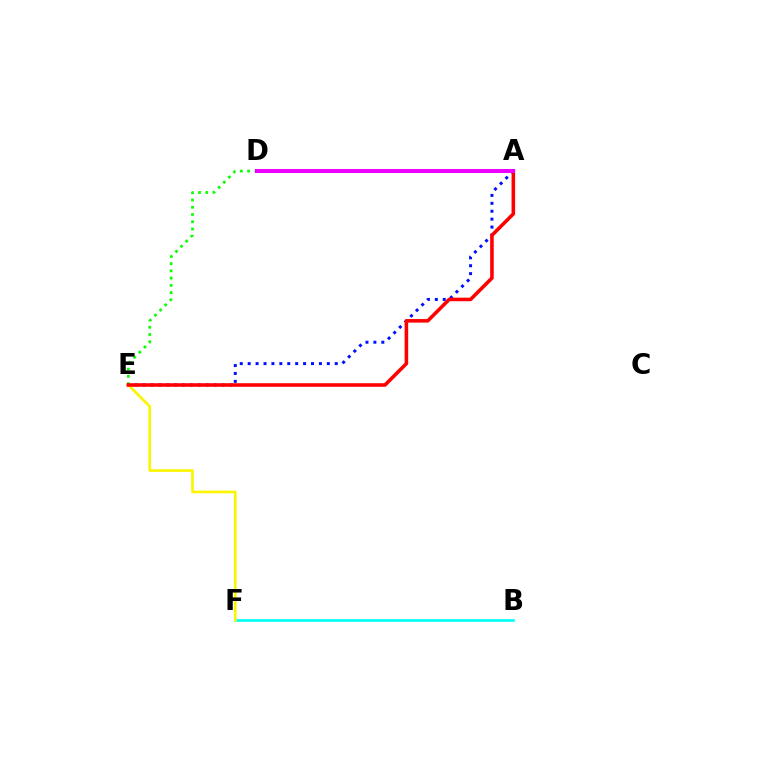{('B', 'F'): [{'color': '#00fff6', 'line_style': 'solid', 'thickness': 1.89}], ('A', 'E'): [{'color': '#0010ff', 'line_style': 'dotted', 'thickness': 2.15}, {'color': '#08ff00', 'line_style': 'dotted', 'thickness': 1.97}, {'color': '#ff0000', 'line_style': 'solid', 'thickness': 2.57}], ('E', 'F'): [{'color': '#fcf500', 'line_style': 'solid', 'thickness': 1.91}], ('A', 'D'): [{'color': '#ee00ff', 'line_style': 'solid', 'thickness': 2.91}]}